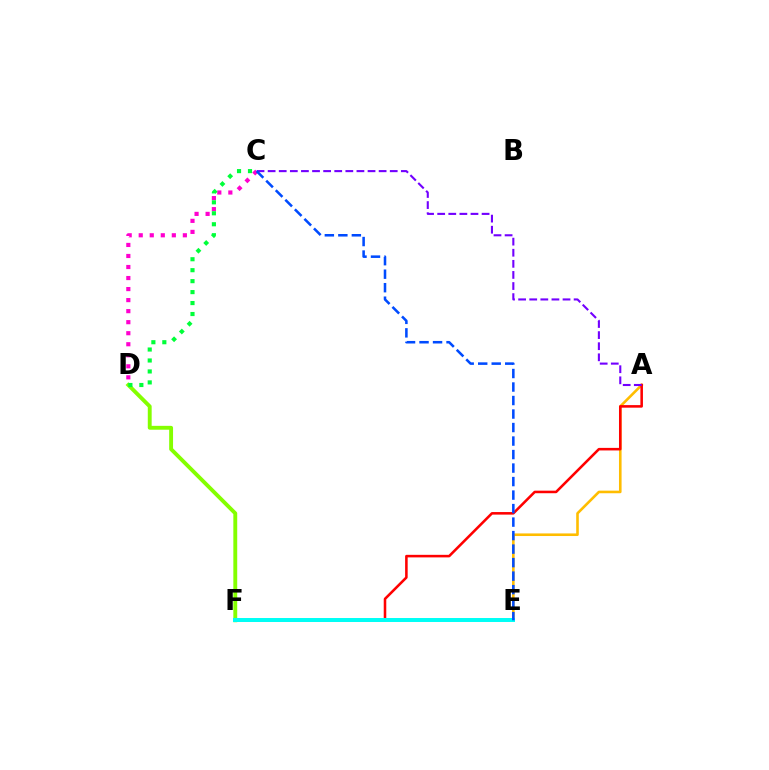{('C', 'D'): [{'color': '#ff00cf', 'line_style': 'dotted', 'thickness': 3.0}, {'color': '#00ff39', 'line_style': 'dotted', 'thickness': 2.98}], ('D', 'F'): [{'color': '#84ff00', 'line_style': 'solid', 'thickness': 2.79}], ('A', 'E'): [{'color': '#ffbd00', 'line_style': 'solid', 'thickness': 1.87}], ('A', 'F'): [{'color': '#ff0000', 'line_style': 'solid', 'thickness': 1.84}], ('E', 'F'): [{'color': '#00fff6', 'line_style': 'solid', 'thickness': 2.86}], ('A', 'C'): [{'color': '#7200ff', 'line_style': 'dashed', 'thickness': 1.51}], ('C', 'E'): [{'color': '#004bff', 'line_style': 'dashed', 'thickness': 1.83}]}